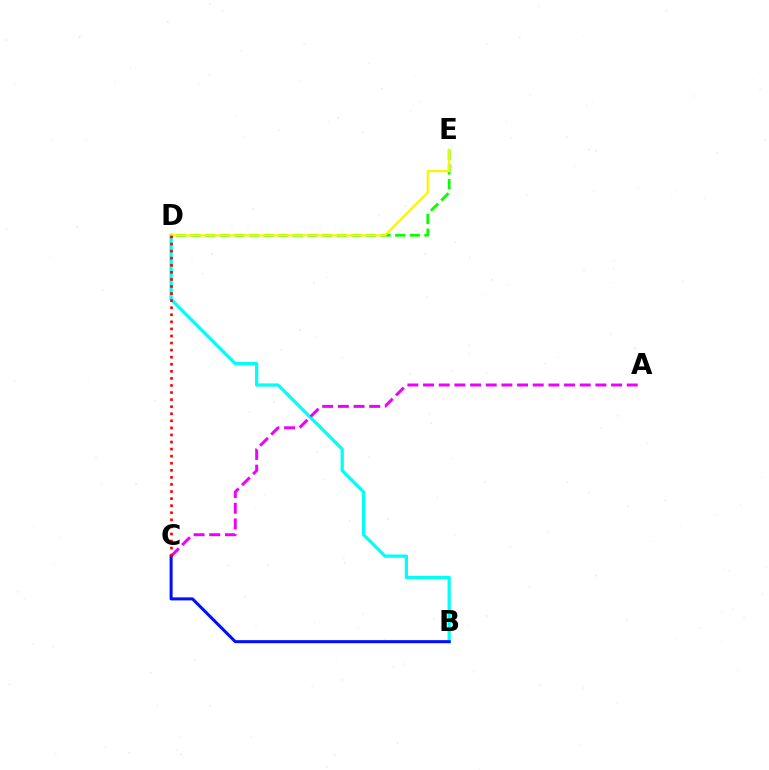{('B', 'D'): [{'color': '#00fff6', 'line_style': 'solid', 'thickness': 2.33}], ('A', 'C'): [{'color': '#ee00ff', 'line_style': 'dashed', 'thickness': 2.13}], ('B', 'C'): [{'color': '#0010ff', 'line_style': 'solid', 'thickness': 2.18}], ('D', 'E'): [{'color': '#08ff00', 'line_style': 'dashed', 'thickness': 1.99}, {'color': '#fcf500', 'line_style': 'solid', 'thickness': 1.58}], ('C', 'D'): [{'color': '#ff0000', 'line_style': 'dotted', 'thickness': 1.92}]}